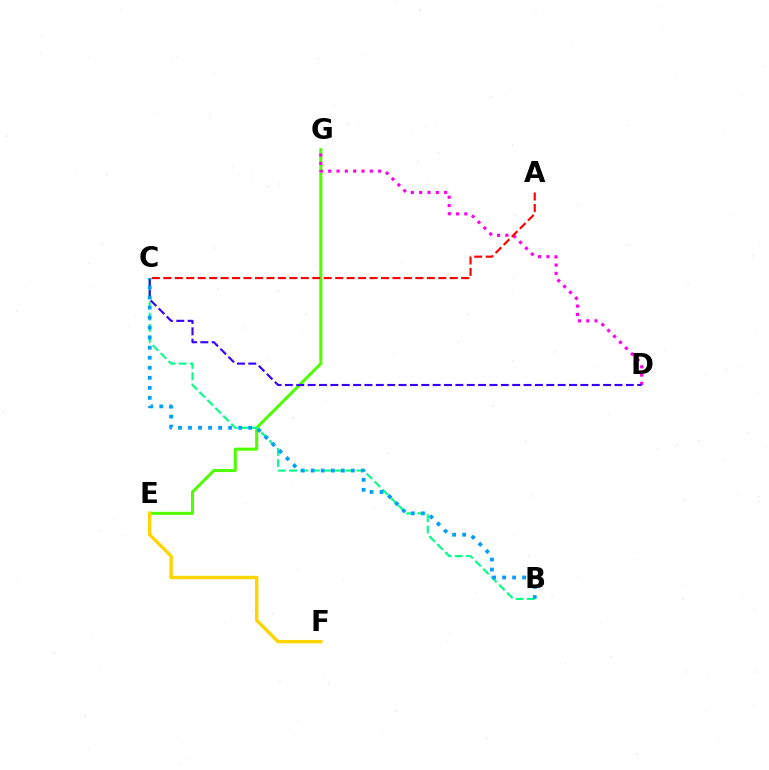{('E', 'G'): [{'color': '#4fff00', 'line_style': 'solid', 'thickness': 2.19}], ('B', 'C'): [{'color': '#00ff86', 'line_style': 'dashed', 'thickness': 1.53}, {'color': '#009eff', 'line_style': 'dotted', 'thickness': 2.72}], ('D', 'G'): [{'color': '#ff00ed', 'line_style': 'dotted', 'thickness': 2.26}], ('C', 'D'): [{'color': '#3700ff', 'line_style': 'dashed', 'thickness': 1.54}], ('A', 'C'): [{'color': '#ff0000', 'line_style': 'dashed', 'thickness': 1.56}], ('E', 'F'): [{'color': '#ffd500', 'line_style': 'solid', 'thickness': 2.46}]}